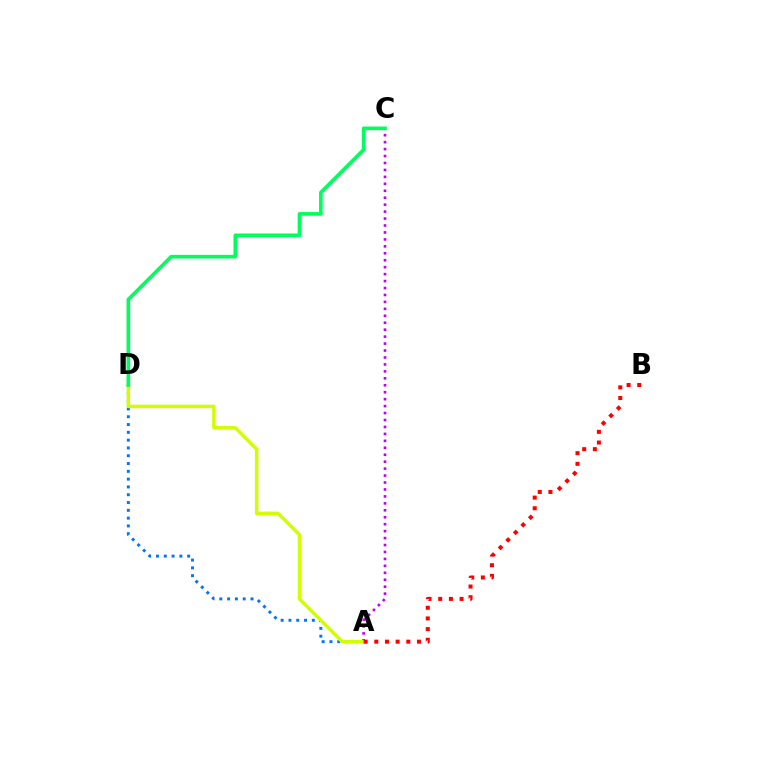{('A', 'D'): [{'color': '#0074ff', 'line_style': 'dotted', 'thickness': 2.12}, {'color': '#d1ff00', 'line_style': 'solid', 'thickness': 2.5}], ('A', 'C'): [{'color': '#b900ff', 'line_style': 'dotted', 'thickness': 1.89}], ('A', 'B'): [{'color': '#ff0000', 'line_style': 'dotted', 'thickness': 2.9}], ('C', 'D'): [{'color': '#00ff5c', 'line_style': 'solid', 'thickness': 2.61}]}